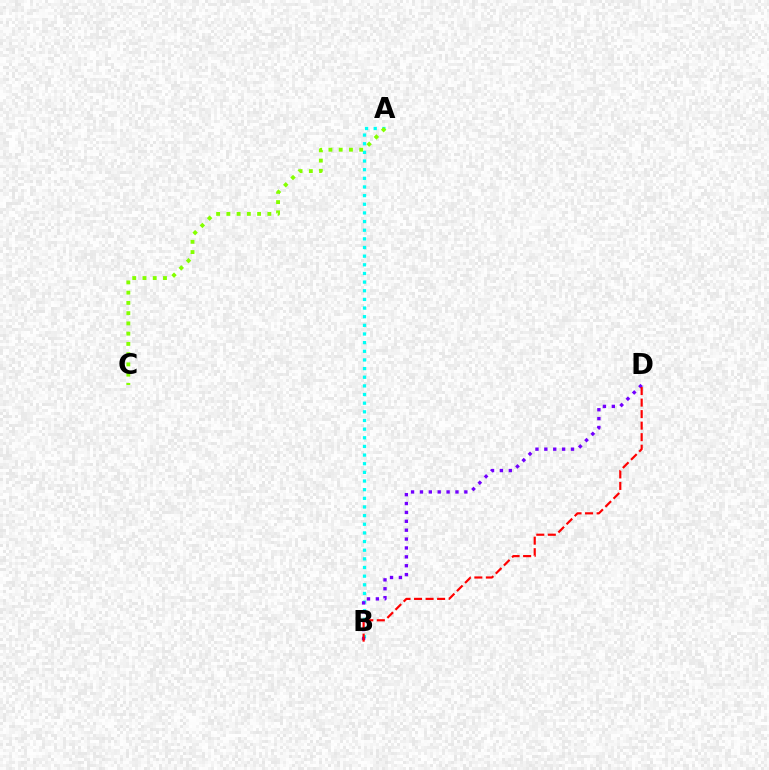{('A', 'B'): [{'color': '#00fff6', 'line_style': 'dotted', 'thickness': 2.35}], ('A', 'C'): [{'color': '#84ff00', 'line_style': 'dotted', 'thickness': 2.78}], ('B', 'D'): [{'color': '#7200ff', 'line_style': 'dotted', 'thickness': 2.41}, {'color': '#ff0000', 'line_style': 'dashed', 'thickness': 1.57}]}